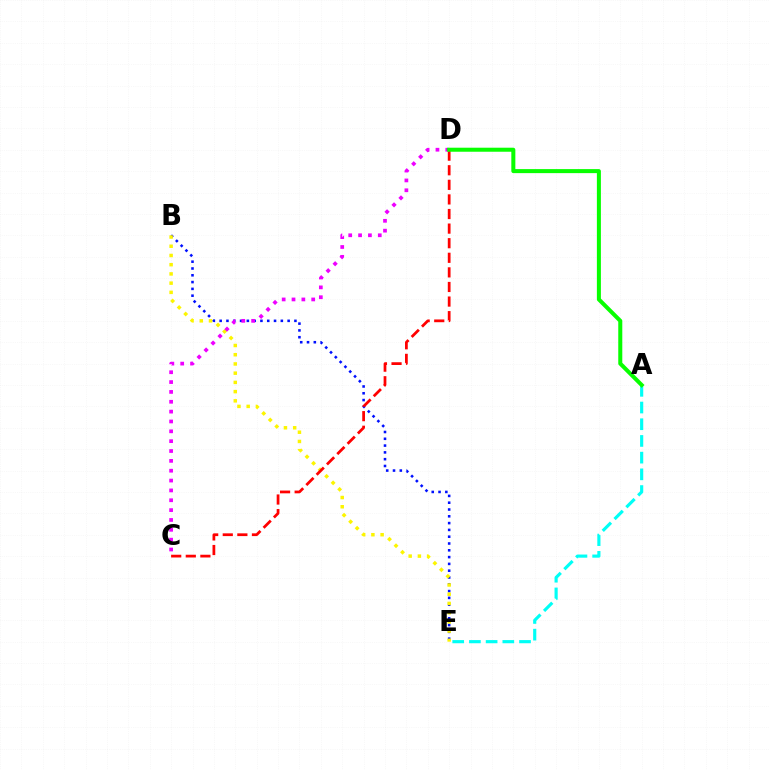{('B', 'E'): [{'color': '#0010ff', 'line_style': 'dotted', 'thickness': 1.85}, {'color': '#fcf500', 'line_style': 'dotted', 'thickness': 2.51}], ('A', 'E'): [{'color': '#00fff6', 'line_style': 'dashed', 'thickness': 2.27}], ('C', 'D'): [{'color': '#ff0000', 'line_style': 'dashed', 'thickness': 1.98}, {'color': '#ee00ff', 'line_style': 'dotted', 'thickness': 2.68}], ('A', 'D'): [{'color': '#08ff00', 'line_style': 'solid', 'thickness': 2.9}]}